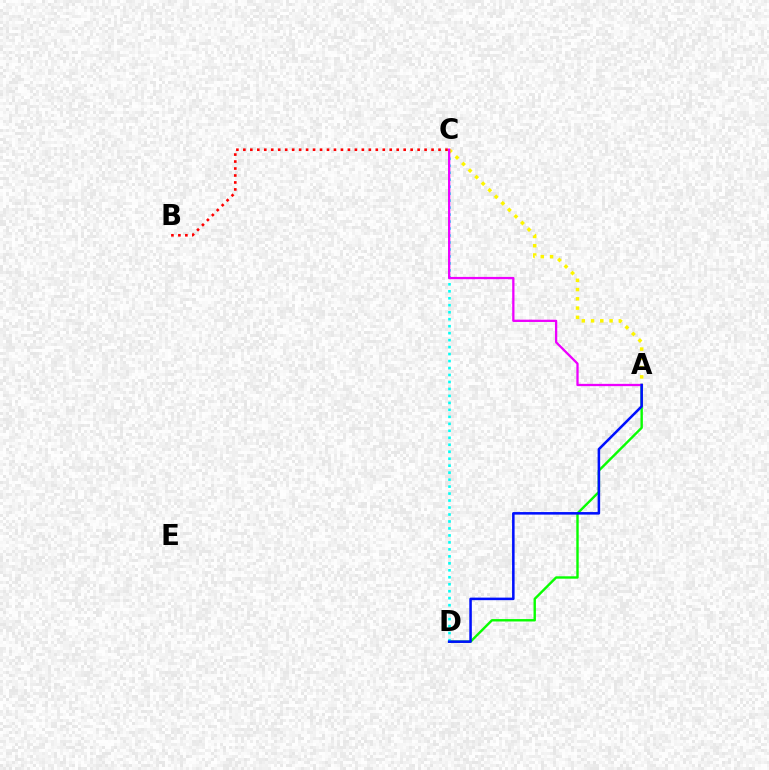{('A', 'D'): [{'color': '#08ff00', 'line_style': 'solid', 'thickness': 1.73}, {'color': '#0010ff', 'line_style': 'solid', 'thickness': 1.83}], ('C', 'D'): [{'color': '#00fff6', 'line_style': 'dotted', 'thickness': 1.9}], ('B', 'C'): [{'color': '#ff0000', 'line_style': 'dotted', 'thickness': 1.89}], ('A', 'C'): [{'color': '#fcf500', 'line_style': 'dotted', 'thickness': 2.52}, {'color': '#ee00ff', 'line_style': 'solid', 'thickness': 1.65}]}